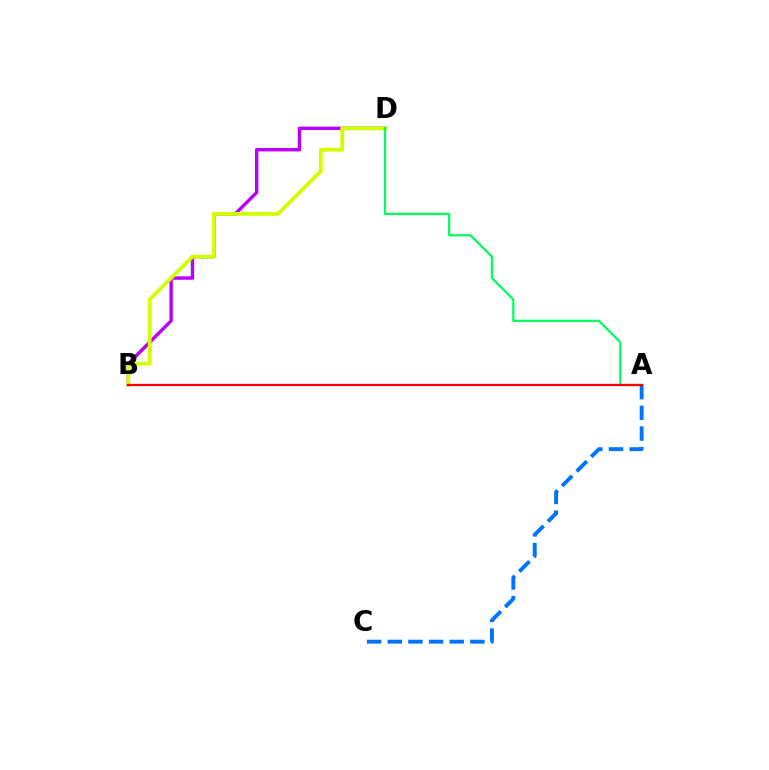{('B', 'D'): [{'color': '#b900ff', 'line_style': 'solid', 'thickness': 2.45}, {'color': '#d1ff00', 'line_style': 'solid', 'thickness': 2.73}], ('A', 'D'): [{'color': '#00ff5c', 'line_style': 'solid', 'thickness': 1.62}], ('A', 'C'): [{'color': '#0074ff', 'line_style': 'dashed', 'thickness': 2.81}], ('A', 'B'): [{'color': '#ff0000', 'line_style': 'solid', 'thickness': 1.63}]}